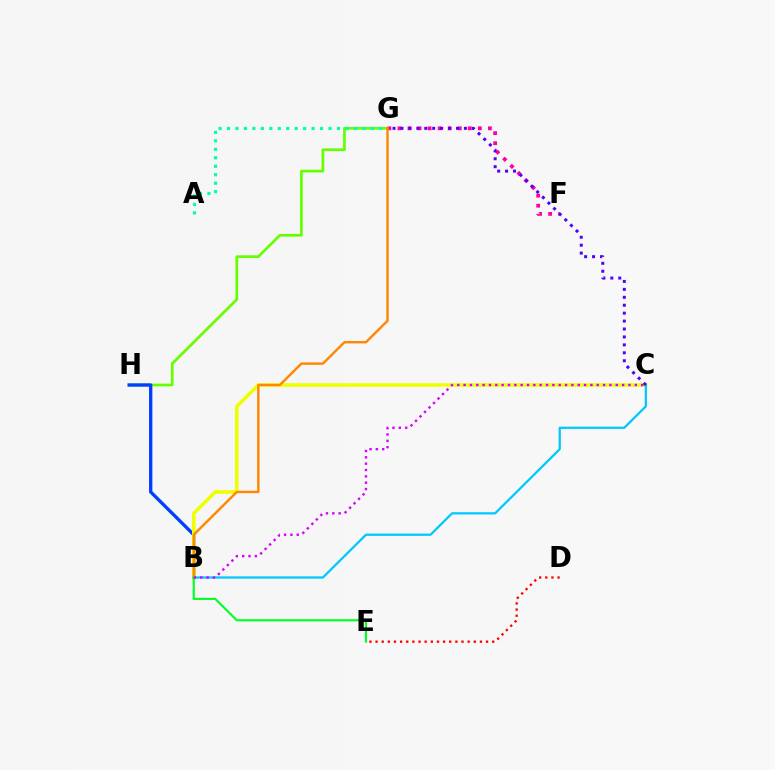{('G', 'H'): [{'color': '#66ff00', 'line_style': 'solid', 'thickness': 1.96}], ('B', 'H'): [{'color': '#003fff', 'line_style': 'solid', 'thickness': 2.39}], ('A', 'G'): [{'color': '#00ffaf', 'line_style': 'dotted', 'thickness': 2.3}], ('D', 'E'): [{'color': '#ff0000', 'line_style': 'dotted', 'thickness': 1.67}], ('F', 'G'): [{'color': '#ff00a0', 'line_style': 'dotted', 'thickness': 2.73}], ('B', 'C'): [{'color': '#eeff00', 'line_style': 'solid', 'thickness': 2.56}, {'color': '#00c7ff', 'line_style': 'solid', 'thickness': 1.61}, {'color': '#d600ff', 'line_style': 'dotted', 'thickness': 1.72}], ('C', 'G'): [{'color': '#4f00ff', 'line_style': 'dotted', 'thickness': 2.15}], ('B', 'G'): [{'color': '#ff8800', 'line_style': 'solid', 'thickness': 1.75}], ('B', 'E'): [{'color': '#00ff27', 'line_style': 'solid', 'thickness': 1.54}]}